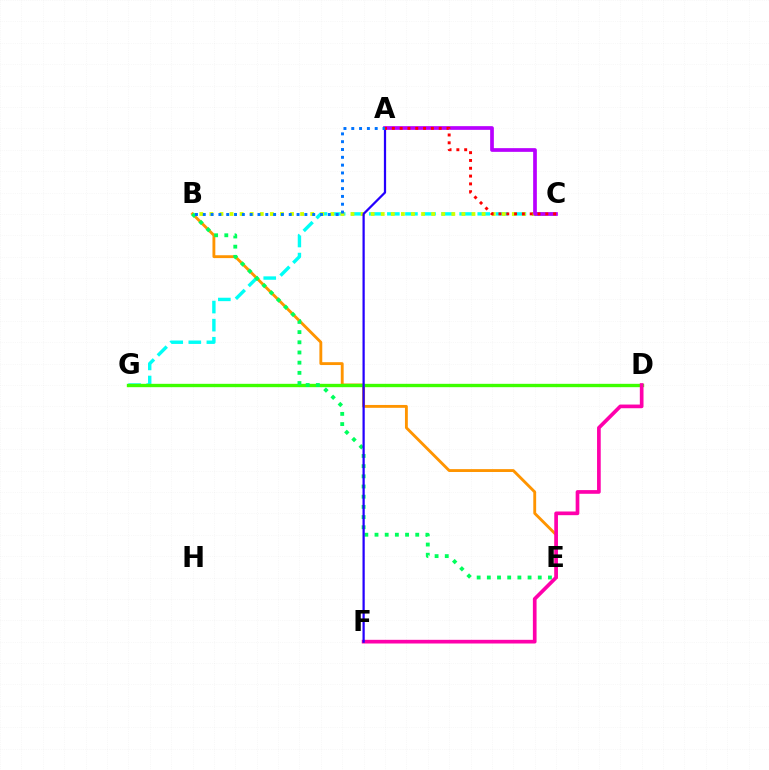{('C', 'G'): [{'color': '#00fff6', 'line_style': 'dashed', 'thickness': 2.46}], ('B', 'C'): [{'color': '#d1ff00', 'line_style': 'dotted', 'thickness': 2.74}], ('B', 'E'): [{'color': '#ff9400', 'line_style': 'solid', 'thickness': 2.06}, {'color': '#00ff5c', 'line_style': 'dotted', 'thickness': 2.77}], ('A', 'C'): [{'color': '#b900ff', 'line_style': 'solid', 'thickness': 2.66}, {'color': '#ff0000', 'line_style': 'dotted', 'thickness': 2.12}], ('D', 'G'): [{'color': '#3dff00', 'line_style': 'solid', 'thickness': 2.42}], ('D', 'F'): [{'color': '#ff00ac', 'line_style': 'solid', 'thickness': 2.65}], ('A', 'F'): [{'color': '#2500ff', 'line_style': 'solid', 'thickness': 1.61}], ('A', 'B'): [{'color': '#0074ff', 'line_style': 'dotted', 'thickness': 2.12}]}